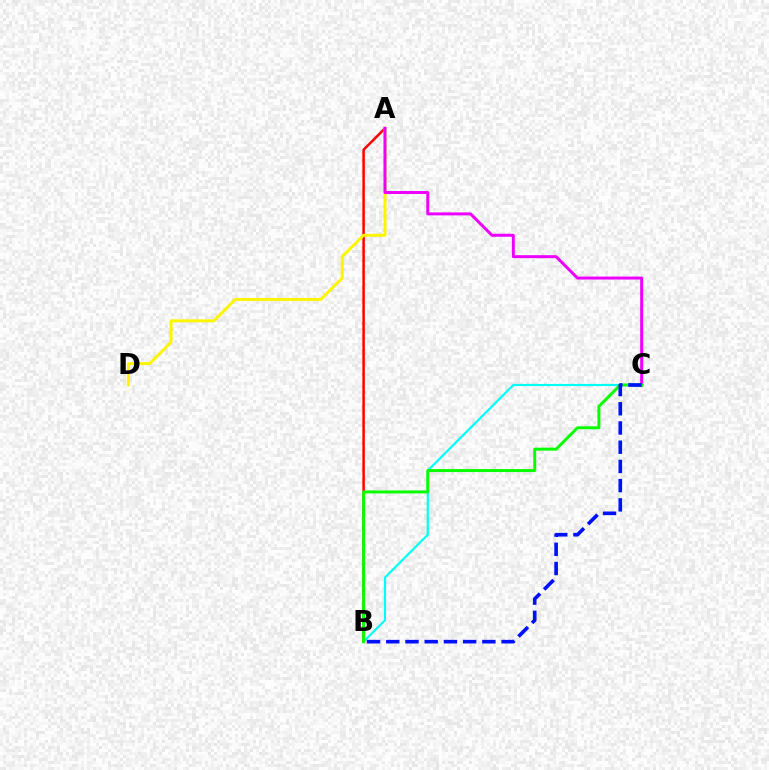{('B', 'C'): [{'color': '#00fff6', 'line_style': 'solid', 'thickness': 1.57}, {'color': '#08ff00', 'line_style': 'solid', 'thickness': 2.15}, {'color': '#0010ff', 'line_style': 'dashed', 'thickness': 2.61}], ('A', 'B'): [{'color': '#ff0000', 'line_style': 'solid', 'thickness': 1.79}], ('A', 'D'): [{'color': '#fcf500', 'line_style': 'solid', 'thickness': 2.14}], ('A', 'C'): [{'color': '#ee00ff', 'line_style': 'solid', 'thickness': 2.14}]}